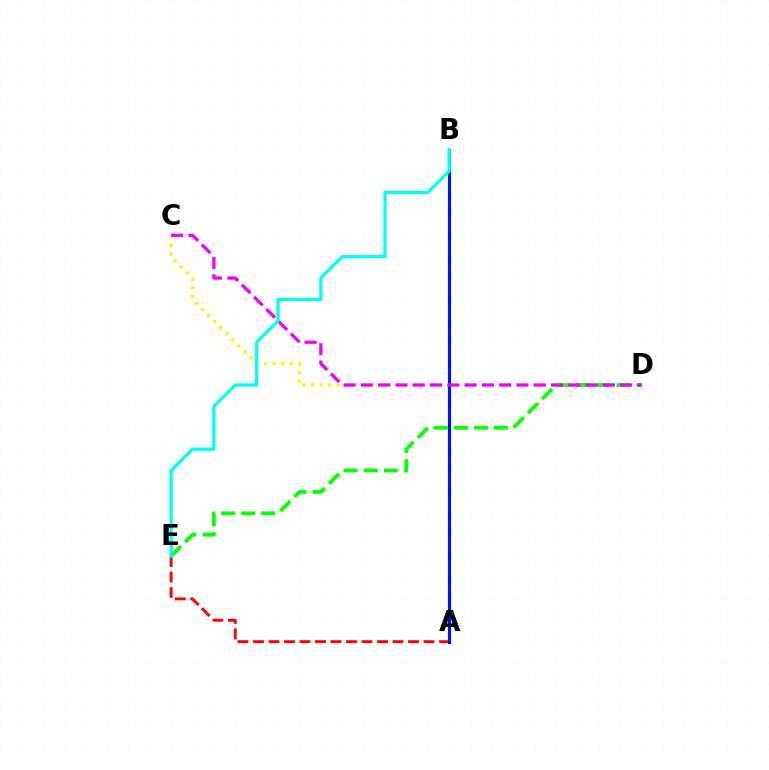{('C', 'D'): [{'color': '#fcf500', 'line_style': 'dotted', 'thickness': 2.32}, {'color': '#ee00ff', 'line_style': 'dashed', 'thickness': 2.35}], ('A', 'E'): [{'color': '#ff0000', 'line_style': 'dashed', 'thickness': 2.11}], ('A', 'B'): [{'color': '#0010ff', 'line_style': 'solid', 'thickness': 2.26}], ('D', 'E'): [{'color': '#08ff00', 'line_style': 'dashed', 'thickness': 2.72}], ('B', 'E'): [{'color': '#00fff6', 'line_style': 'solid', 'thickness': 2.35}]}